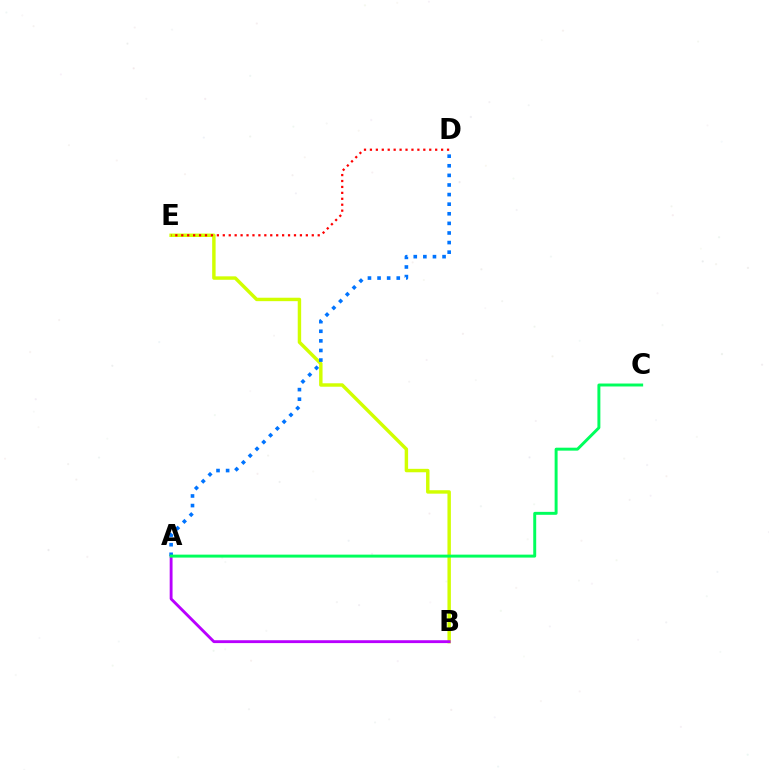{('B', 'E'): [{'color': '#d1ff00', 'line_style': 'solid', 'thickness': 2.47}], ('D', 'E'): [{'color': '#ff0000', 'line_style': 'dotted', 'thickness': 1.61}], ('A', 'B'): [{'color': '#b900ff', 'line_style': 'solid', 'thickness': 2.06}], ('A', 'D'): [{'color': '#0074ff', 'line_style': 'dotted', 'thickness': 2.61}], ('A', 'C'): [{'color': '#00ff5c', 'line_style': 'solid', 'thickness': 2.12}]}